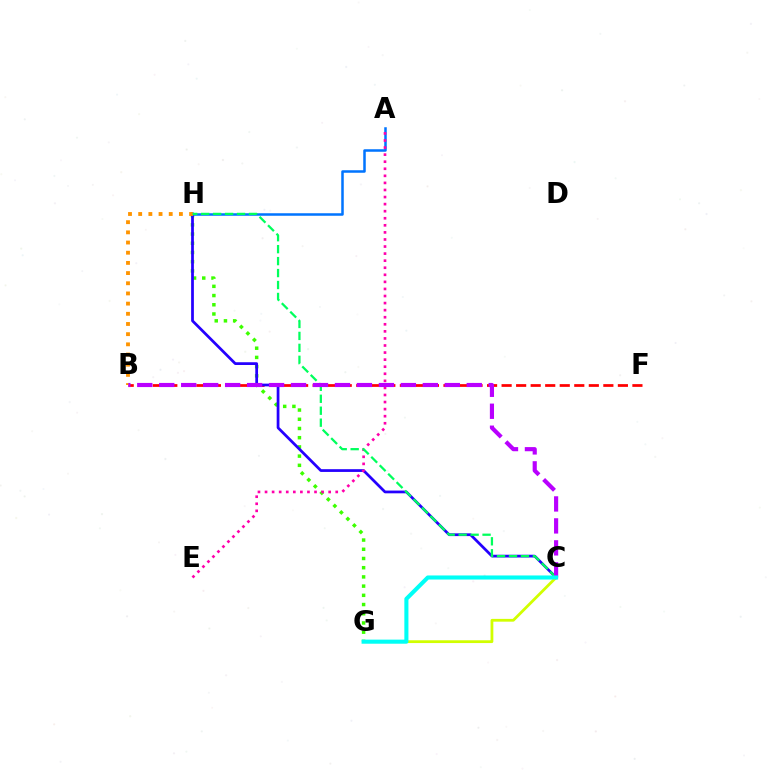{('G', 'H'): [{'color': '#3dff00', 'line_style': 'dotted', 'thickness': 2.5}], ('C', 'G'): [{'color': '#d1ff00', 'line_style': 'solid', 'thickness': 2.0}, {'color': '#00fff6', 'line_style': 'solid', 'thickness': 2.94}], ('B', 'F'): [{'color': '#ff0000', 'line_style': 'dashed', 'thickness': 1.97}], ('C', 'H'): [{'color': '#2500ff', 'line_style': 'solid', 'thickness': 1.98}, {'color': '#00ff5c', 'line_style': 'dashed', 'thickness': 1.62}], ('A', 'H'): [{'color': '#0074ff', 'line_style': 'solid', 'thickness': 1.81}], ('B', 'H'): [{'color': '#ff9400', 'line_style': 'dotted', 'thickness': 2.77}], ('A', 'E'): [{'color': '#ff00ac', 'line_style': 'dotted', 'thickness': 1.92}], ('B', 'C'): [{'color': '#b900ff', 'line_style': 'dashed', 'thickness': 2.98}]}